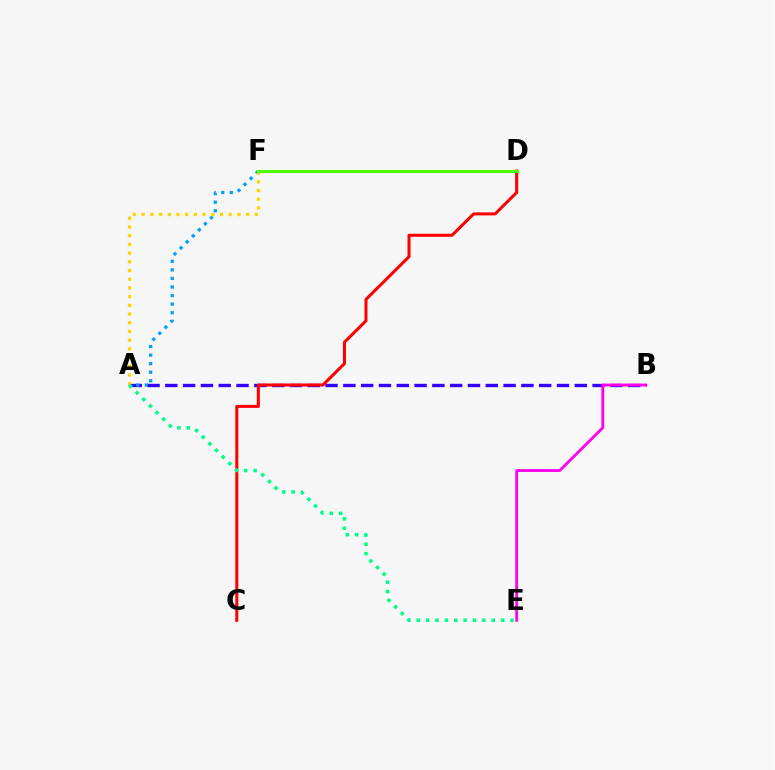{('A', 'B'): [{'color': '#3700ff', 'line_style': 'dashed', 'thickness': 2.42}], ('C', 'D'): [{'color': '#ff0000', 'line_style': 'solid', 'thickness': 2.19}], ('A', 'F'): [{'color': '#009eff', 'line_style': 'dotted', 'thickness': 2.33}, {'color': '#ffd500', 'line_style': 'dotted', 'thickness': 2.37}], ('B', 'E'): [{'color': '#ff00ed', 'line_style': 'solid', 'thickness': 2.03}], ('A', 'E'): [{'color': '#00ff86', 'line_style': 'dotted', 'thickness': 2.55}], ('D', 'F'): [{'color': '#4fff00', 'line_style': 'solid', 'thickness': 2.22}]}